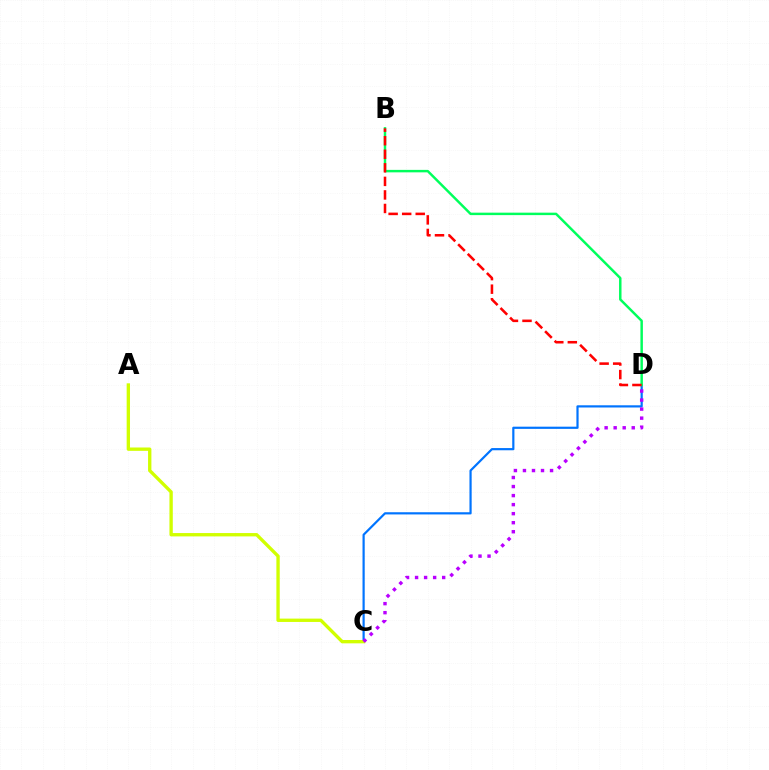{('C', 'D'): [{'color': '#0074ff', 'line_style': 'solid', 'thickness': 1.58}, {'color': '#b900ff', 'line_style': 'dotted', 'thickness': 2.46}], ('B', 'D'): [{'color': '#00ff5c', 'line_style': 'solid', 'thickness': 1.77}, {'color': '#ff0000', 'line_style': 'dashed', 'thickness': 1.84}], ('A', 'C'): [{'color': '#d1ff00', 'line_style': 'solid', 'thickness': 2.41}]}